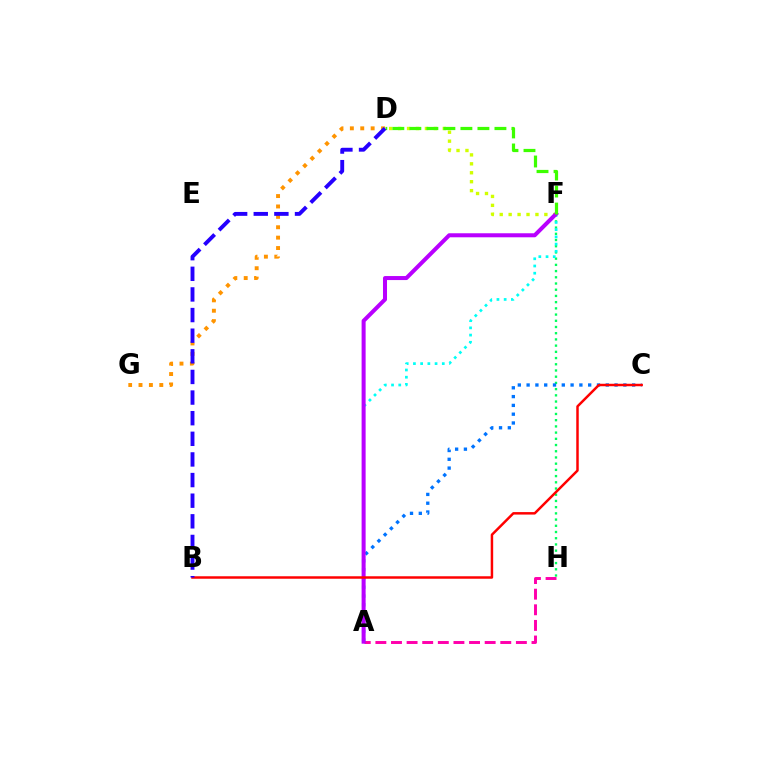{('A', 'H'): [{'color': '#ff00ac', 'line_style': 'dashed', 'thickness': 2.12}], ('D', 'F'): [{'color': '#d1ff00', 'line_style': 'dotted', 'thickness': 2.43}, {'color': '#3dff00', 'line_style': 'dashed', 'thickness': 2.31}], ('F', 'H'): [{'color': '#00ff5c', 'line_style': 'dotted', 'thickness': 1.69}], ('A', 'F'): [{'color': '#00fff6', 'line_style': 'dotted', 'thickness': 1.96}, {'color': '#b900ff', 'line_style': 'solid', 'thickness': 2.89}], ('A', 'C'): [{'color': '#0074ff', 'line_style': 'dotted', 'thickness': 2.39}], ('B', 'C'): [{'color': '#ff0000', 'line_style': 'solid', 'thickness': 1.79}], ('D', 'G'): [{'color': '#ff9400', 'line_style': 'dotted', 'thickness': 2.82}], ('B', 'D'): [{'color': '#2500ff', 'line_style': 'dashed', 'thickness': 2.8}]}